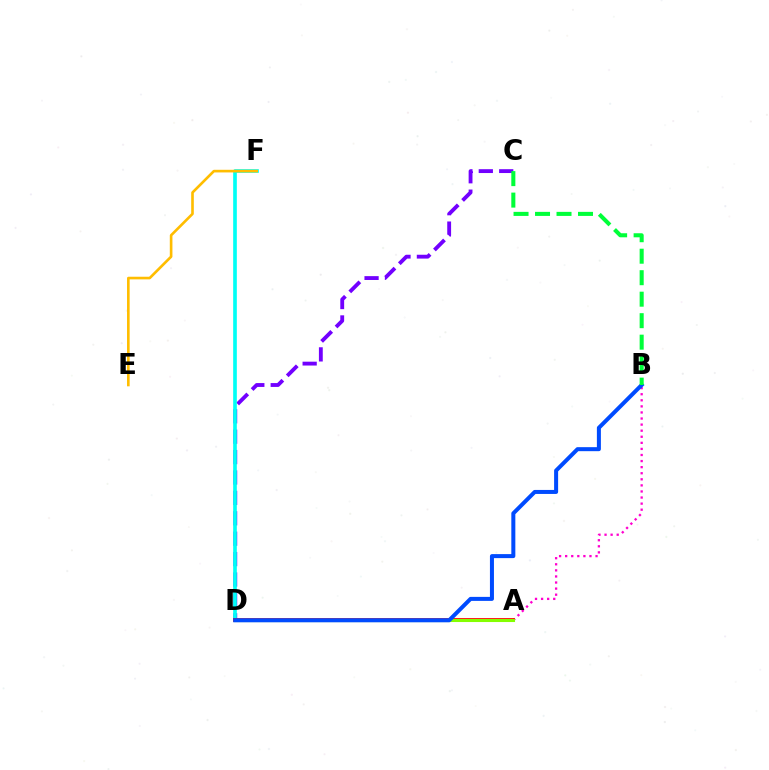{('C', 'D'): [{'color': '#7200ff', 'line_style': 'dashed', 'thickness': 2.77}], ('D', 'F'): [{'color': '#00fff6', 'line_style': 'solid', 'thickness': 2.63}], ('A', 'B'): [{'color': '#ff00cf', 'line_style': 'dotted', 'thickness': 1.65}], ('E', 'F'): [{'color': '#ffbd00', 'line_style': 'solid', 'thickness': 1.9}], ('A', 'D'): [{'color': '#ff0000', 'line_style': 'solid', 'thickness': 2.72}, {'color': '#84ff00', 'line_style': 'solid', 'thickness': 2.22}], ('B', 'D'): [{'color': '#004bff', 'line_style': 'solid', 'thickness': 2.89}], ('B', 'C'): [{'color': '#00ff39', 'line_style': 'dashed', 'thickness': 2.92}]}